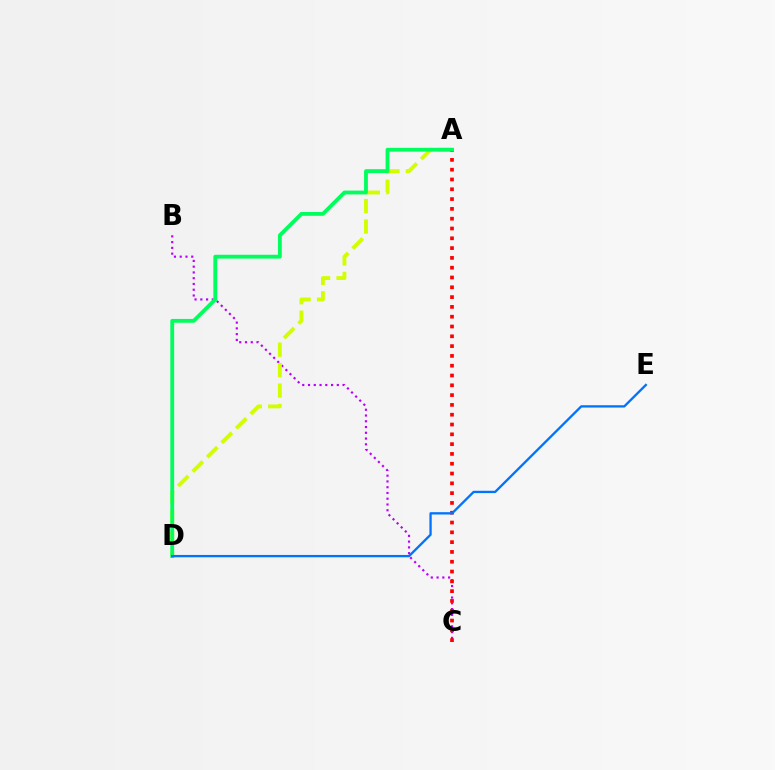{('B', 'C'): [{'color': '#b900ff', 'line_style': 'dotted', 'thickness': 1.57}], ('A', 'D'): [{'color': '#d1ff00', 'line_style': 'dashed', 'thickness': 2.78}, {'color': '#00ff5c', 'line_style': 'solid', 'thickness': 2.75}], ('A', 'C'): [{'color': '#ff0000', 'line_style': 'dotted', 'thickness': 2.66}], ('D', 'E'): [{'color': '#0074ff', 'line_style': 'solid', 'thickness': 1.67}]}